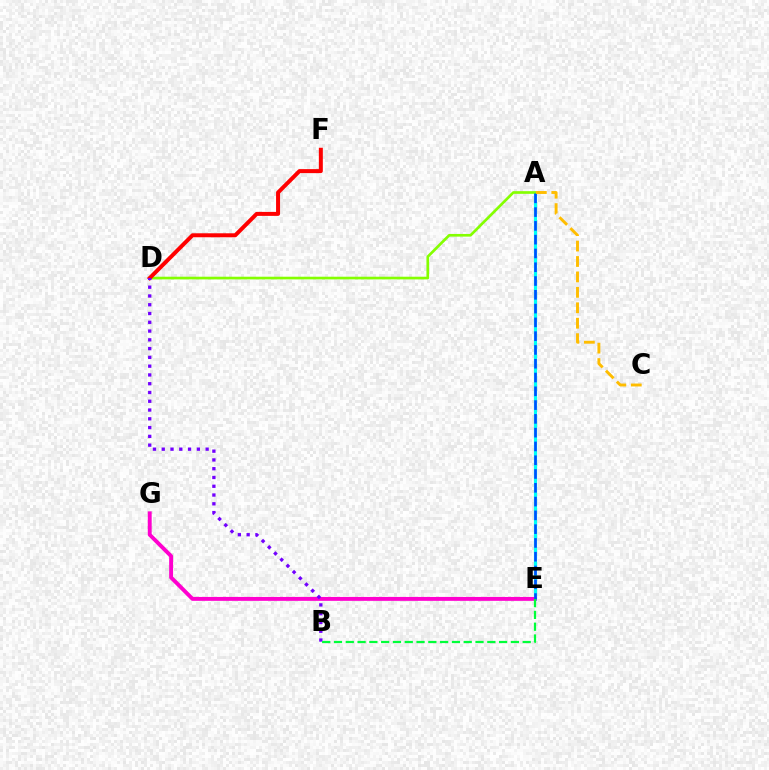{('A', 'E'): [{'color': '#00fff6', 'line_style': 'solid', 'thickness': 2.27}, {'color': '#004bff', 'line_style': 'dashed', 'thickness': 1.87}], ('A', 'D'): [{'color': '#84ff00', 'line_style': 'solid', 'thickness': 1.92}], ('D', 'F'): [{'color': '#ff0000', 'line_style': 'solid', 'thickness': 2.87}], ('E', 'G'): [{'color': '#ff00cf', 'line_style': 'solid', 'thickness': 2.81}], ('B', 'D'): [{'color': '#7200ff', 'line_style': 'dotted', 'thickness': 2.38}], ('A', 'C'): [{'color': '#ffbd00', 'line_style': 'dashed', 'thickness': 2.1}], ('B', 'E'): [{'color': '#00ff39', 'line_style': 'dashed', 'thickness': 1.6}]}